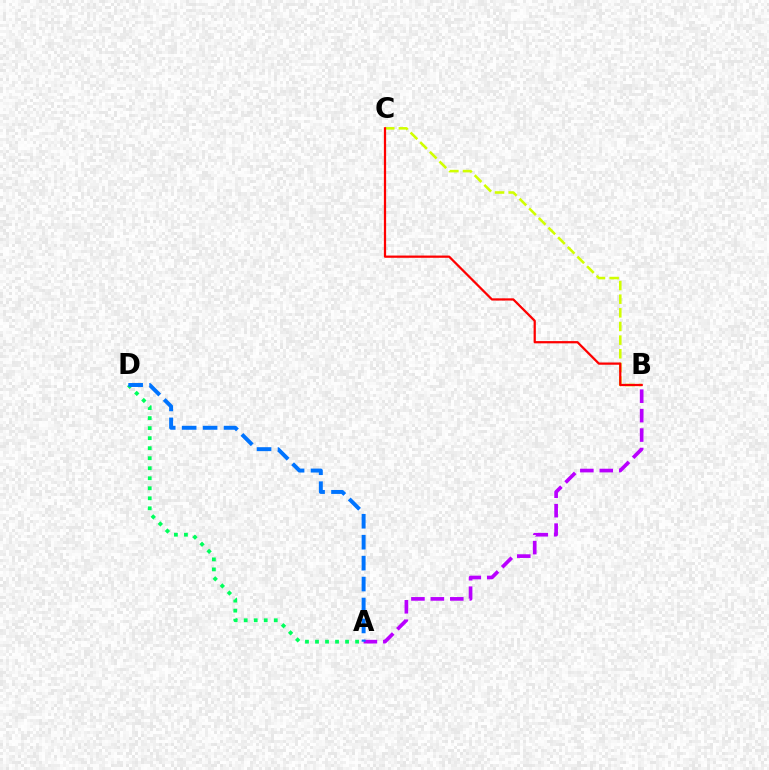{('B', 'C'): [{'color': '#d1ff00', 'line_style': 'dashed', 'thickness': 1.85}, {'color': '#ff0000', 'line_style': 'solid', 'thickness': 1.62}], ('A', 'D'): [{'color': '#00ff5c', 'line_style': 'dotted', 'thickness': 2.72}, {'color': '#0074ff', 'line_style': 'dashed', 'thickness': 2.84}], ('A', 'B'): [{'color': '#b900ff', 'line_style': 'dashed', 'thickness': 2.64}]}